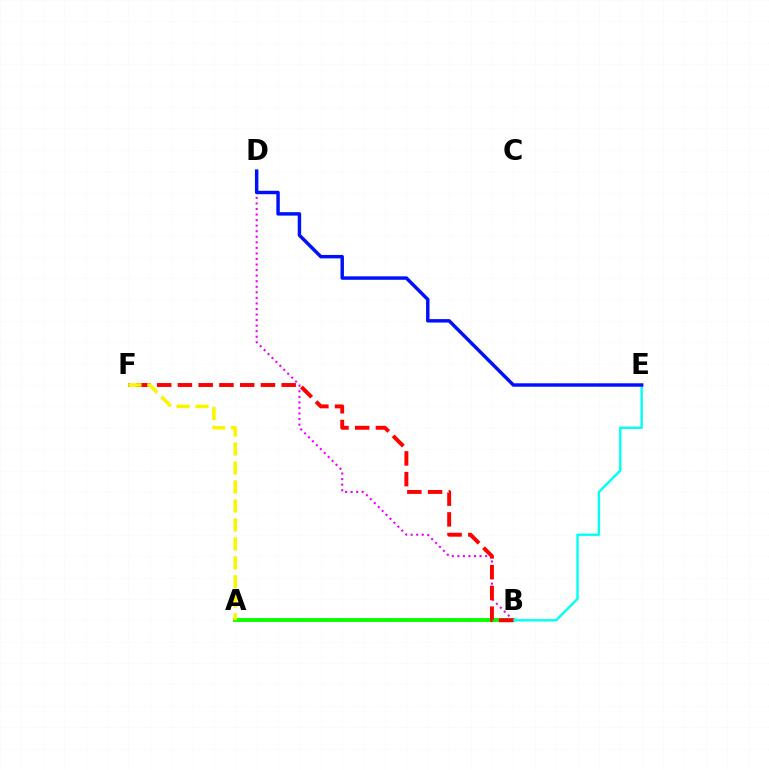{('A', 'B'): [{'color': '#08ff00', 'line_style': 'solid', 'thickness': 2.82}], ('B', 'D'): [{'color': '#ee00ff', 'line_style': 'dotted', 'thickness': 1.51}], ('B', 'E'): [{'color': '#00fff6', 'line_style': 'solid', 'thickness': 1.72}], ('B', 'F'): [{'color': '#ff0000', 'line_style': 'dashed', 'thickness': 2.82}], ('A', 'F'): [{'color': '#fcf500', 'line_style': 'dashed', 'thickness': 2.58}], ('D', 'E'): [{'color': '#0010ff', 'line_style': 'solid', 'thickness': 2.48}]}